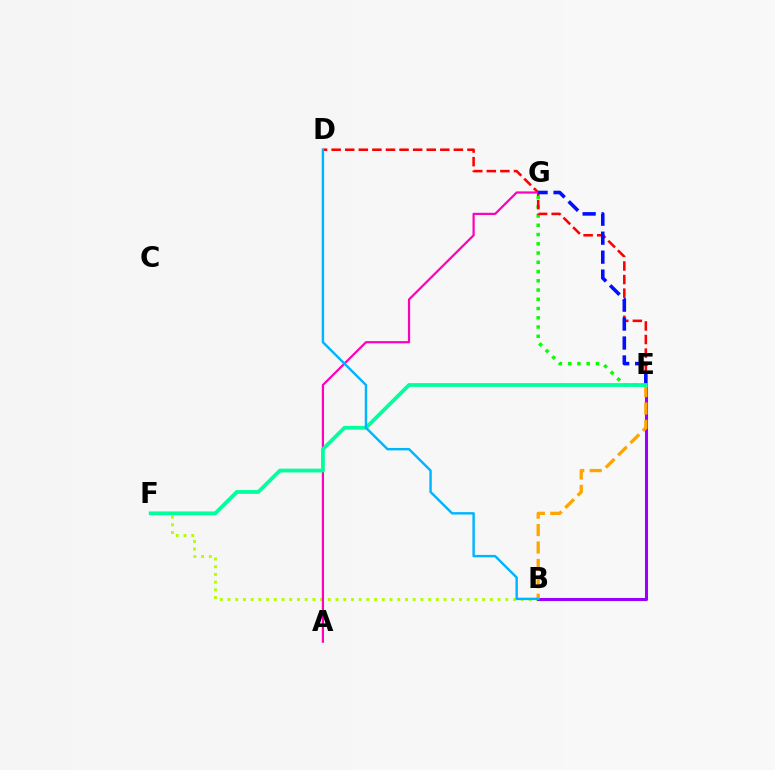{('B', 'F'): [{'color': '#b3ff00', 'line_style': 'dotted', 'thickness': 2.1}], ('E', 'G'): [{'color': '#08ff00', 'line_style': 'dotted', 'thickness': 2.51}, {'color': '#0010ff', 'line_style': 'dashed', 'thickness': 2.58}], ('B', 'E'): [{'color': '#9b00ff', 'line_style': 'solid', 'thickness': 2.2}, {'color': '#ffa500', 'line_style': 'dashed', 'thickness': 2.37}], ('D', 'E'): [{'color': '#ff0000', 'line_style': 'dashed', 'thickness': 1.85}], ('A', 'G'): [{'color': '#ff00bd', 'line_style': 'solid', 'thickness': 1.6}], ('E', 'F'): [{'color': '#00ff9d', 'line_style': 'solid', 'thickness': 2.72}], ('B', 'D'): [{'color': '#00b5ff', 'line_style': 'solid', 'thickness': 1.75}]}